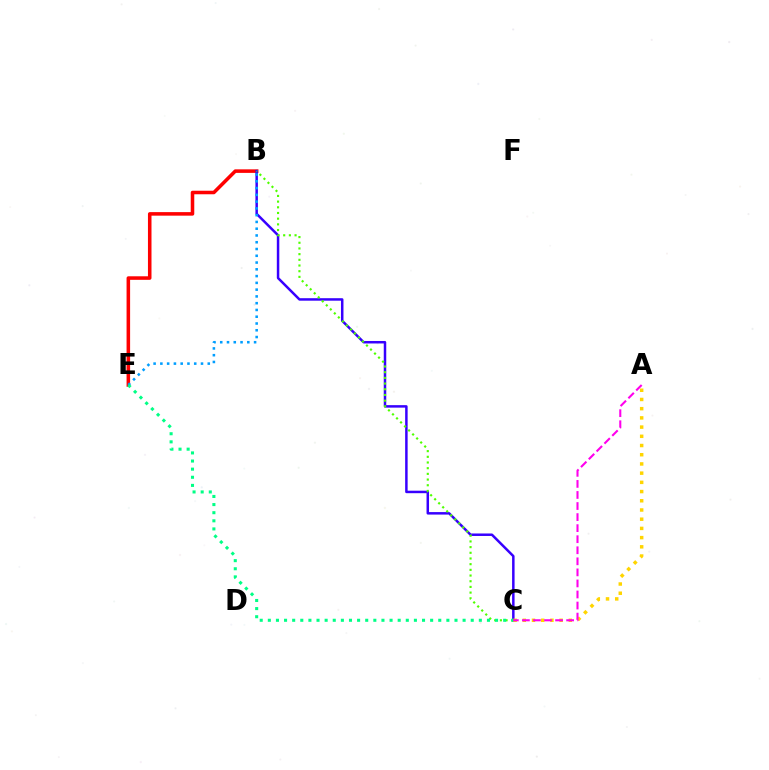{('B', 'E'): [{'color': '#ff0000', 'line_style': 'solid', 'thickness': 2.55}, {'color': '#009eff', 'line_style': 'dotted', 'thickness': 1.84}], ('B', 'C'): [{'color': '#3700ff', 'line_style': 'solid', 'thickness': 1.79}, {'color': '#4fff00', 'line_style': 'dotted', 'thickness': 1.54}], ('A', 'C'): [{'color': '#ffd500', 'line_style': 'dotted', 'thickness': 2.5}, {'color': '#ff00ed', 'line_style': 'dashed', 'thickness': 1.5}], ('C', 'E'): [{'color': '#00ff86', 'line_style': 'dotted', 'thickness': 2.21}]}